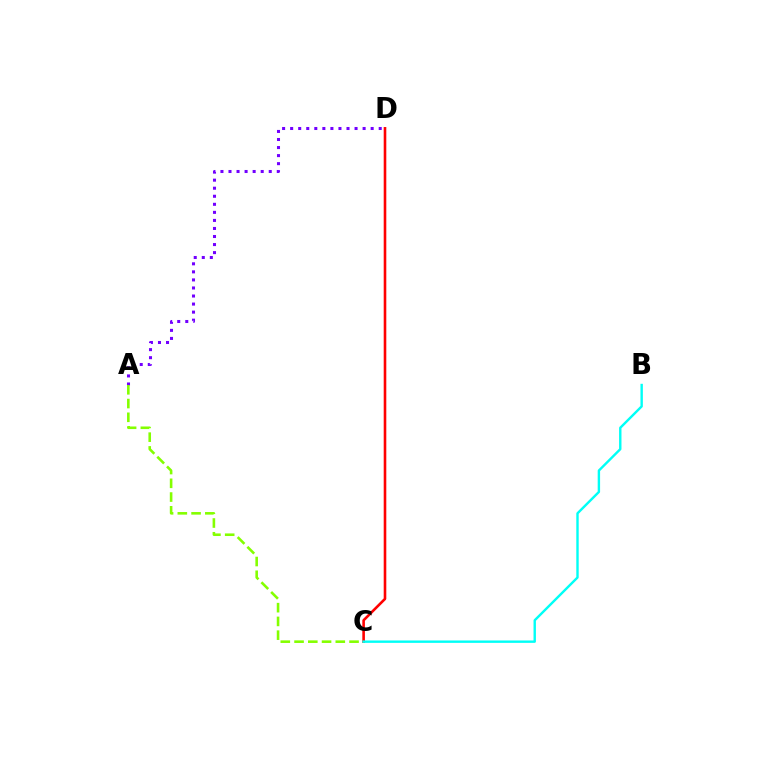{('A', 'D'): [{'color': '#7200ff', 'line_style': 'dotted', 'thickness': 2.19}], ('C', 'D'): [{'color': '#ff0000', 'line_style': 'solid', 'thickness': 1.87}], ('A', 'C'): [{'color': '#84ff00', 'line_style': 'dashed', 'thickness': 1.87}], ('B', 'C'): [{'color': '#00fff6', 'line_style': 'solid', 'thickness': 1.73}]}